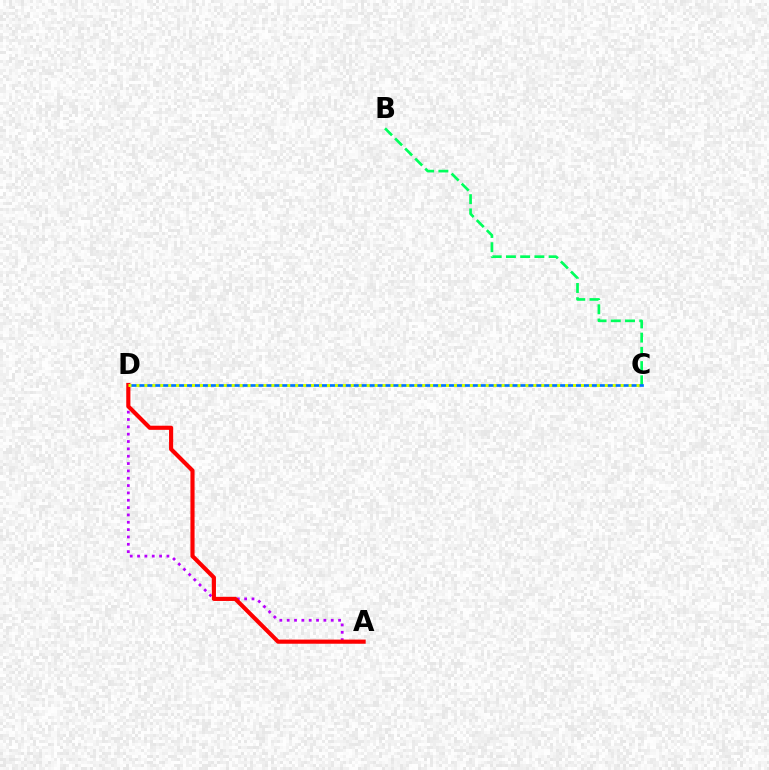{('B', 'C'): [{'color': '#00ff5c', 'line_style': 'dashed', 'thickness': 1.93}], ('A', 'D'): [{'color': '#b900ff', 'line_style': 'dotted', 'thickness': 1.99}, {'color': '#ff0000', 'line_style': 'solid', 'thickness': 2.98}], ('C', 'D'): [{'color': '#0074ff', 'line_style': 'solid', 'thickness': 1.93}, {'color': '#d1ff00', 'line_style': 'dotted', 'thickness': 2.16}]}